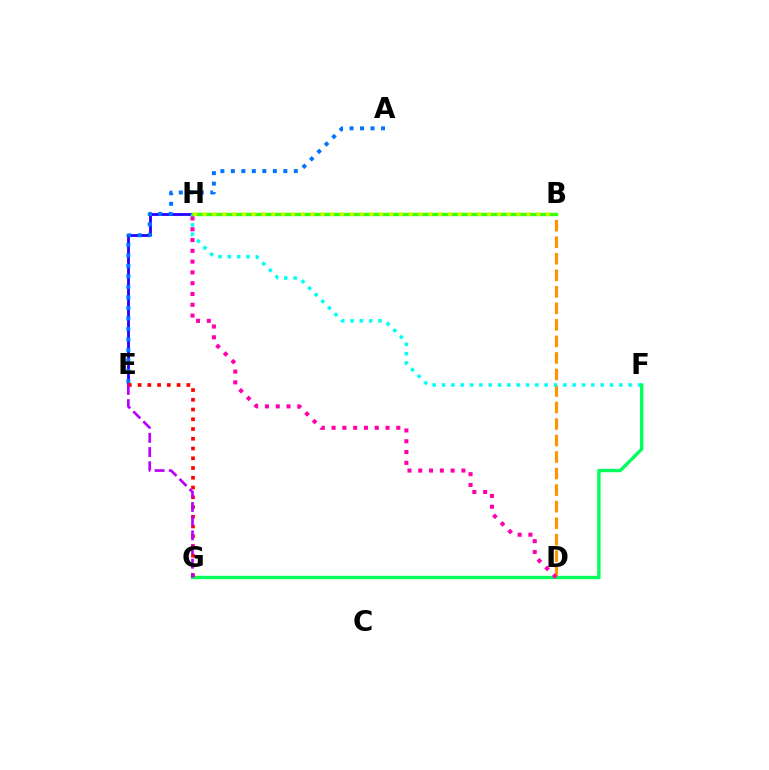{('E', 'H'): [{'color': '#2500ff', 'line_style': 'solid', 'thickness': 2.02}], ('A', 'E'): [{'color': '#0074ff', 'line_style': 'dotted', 'thickness': 2.85}], ('B', 'D'): [{'color': '#ff9400', 'line_style': 'dashed', 'thickness': 2.24}], ('F', 'H'): [{'color': '#00fff6', 'line_style': 'dotted', 'thickness': 2.54}], ('F', 'G'): [{'color': '#00ff5c', 'line_style': 'solid', 'thickness': 2.42}], ('B', 'H'): [{'color': '#3dff00', 'line_style': 'solid', 'thickness': 2.4}, {'color': '#d1ff00', 'line_style': 'dotted', 'thickness': 2.66}], ('E', 'G'): [{'color': '#ff0000', 'line_style': 'dotted', 'thickness': 2.65}, {'color': '#b900ff', 'line_style': 'dashed', 'thickness': 1.93}], ('D', 'H'): [{'color': '#ff00ac', 'line_style': 'dotted', 'thickness': 2.93}]}